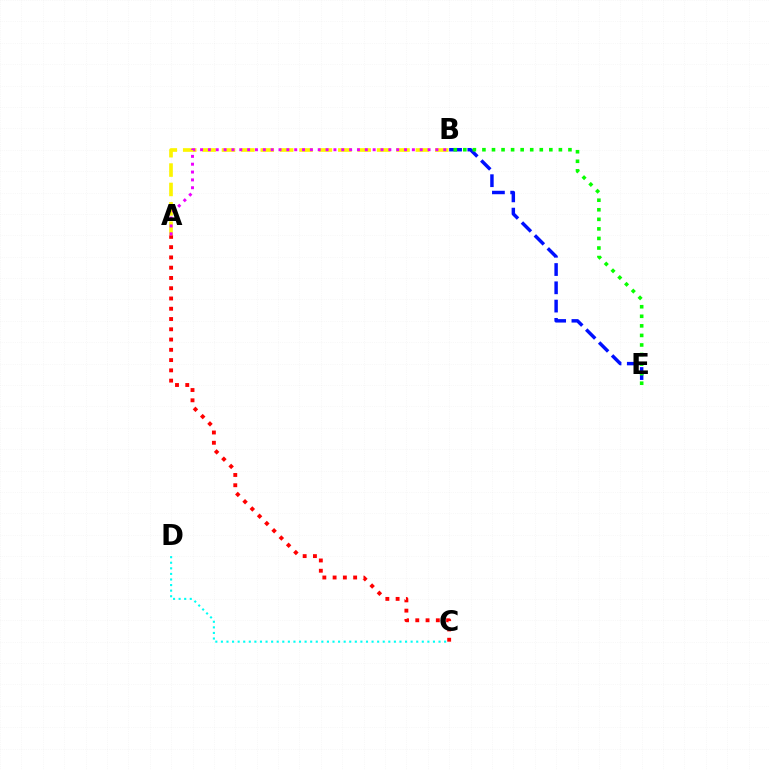{('A', 'B'): [{'color': '#fcf500', 'line_style': 'dashed', 'thickness': 2.63}, {'color': '#ee00ff', 'line_style': 'dotted', 'thickness': 2.13}], ('A', 'C'): [{'color': '#ff0000', 'line_style': 'dotted', 'thickness': 2.79}], ('B', 'E'): [{'color': '#0010ff', 'line_style': 'dashed', 'thickness': 2.48}, {'color': '#08ff00', 'line_style': 'dotted', 'thickness': 2.6}], ('C', 'D'): [{'color': '#00fff6', 'line_style': 'dotted', 'thickness': 1.52}]}